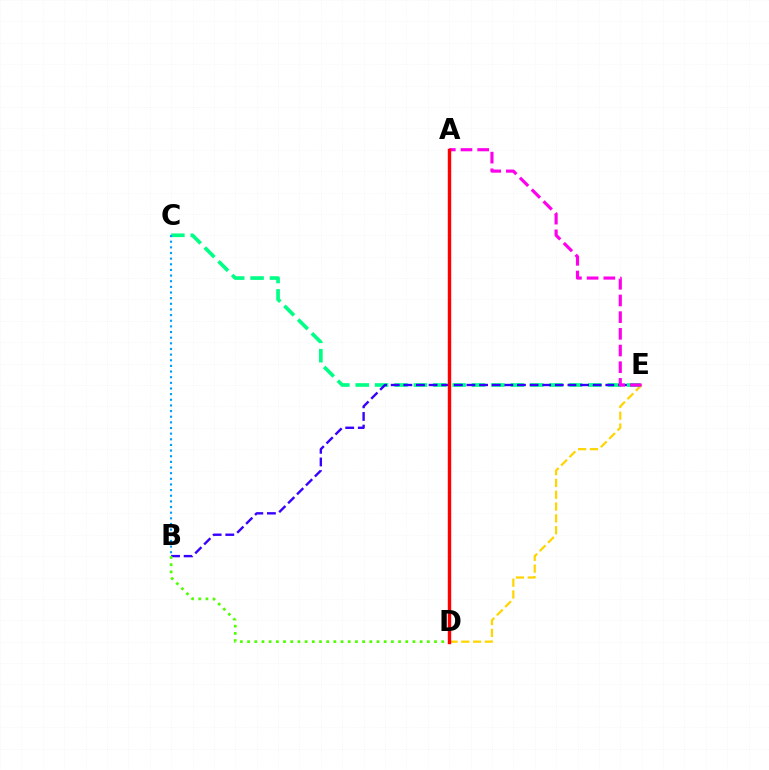{('D', 'E'): [{'color': '#ffd500', 'line_style': 'dashed', 'thickness': 1.61}], ('C', 'E'): [{'color': '#00ff86', 'line_style': 'dashed', 'thickness': 2.63}], ('B', 'E'): [{'color': '#3700ff', 'line_style': 'dashed', 'thickness': 1.72}], ('B', 'D'): [{'color': '#4fff00', 'line_style': 'dotted', 'thickness': 1.95}], ('A', 'E'): [{'color': '#ff00ed', 'line_style': 'dashed', 'thickness': 2.27}], ('A', 'D'): [{'color': '#ff0000', 'line_style': 'solid', 'thickness': 2.45}], ('B', 'C'): [{'color': '#009eff', 'line_style': 'dotted', 'thickness': 1.53}]}